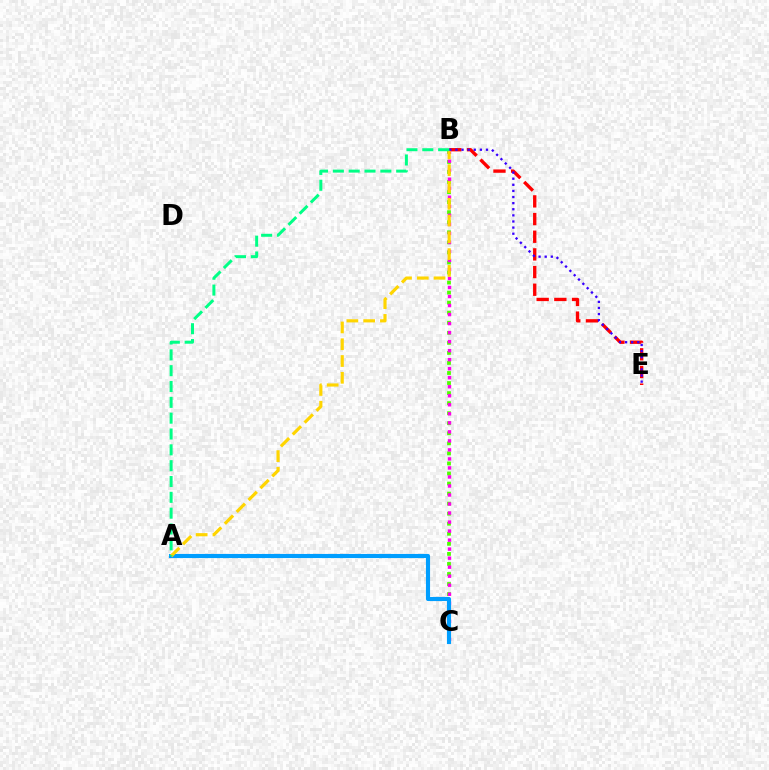{('B', 'C'): [{'color': '#4fff00', 'line_style': 'dotted', 'thickness': 2.73}, {'color': '#ff00ed', 'line_style': 'dotted', 'thickness': 2.45}], ('B', 'E'): [{'color': '#ff0000', 'line_style': 'dashed', 'thickness': 2.4}, {'color': '#3700ff', 'line_style': 'dotted', 'thickness': 1.66}], ('A', 'C'): [{'color': '#009eff', 'line_style': 'solid', 'thickness': 2.97}], ('A', 'B'): [{'color': '#ffd500', 'line_style': 'dashed', 'thickness': 2.28}, {'color': '#00ff86', 'line_style': 'dashed', 'thickness': 2.15}]}